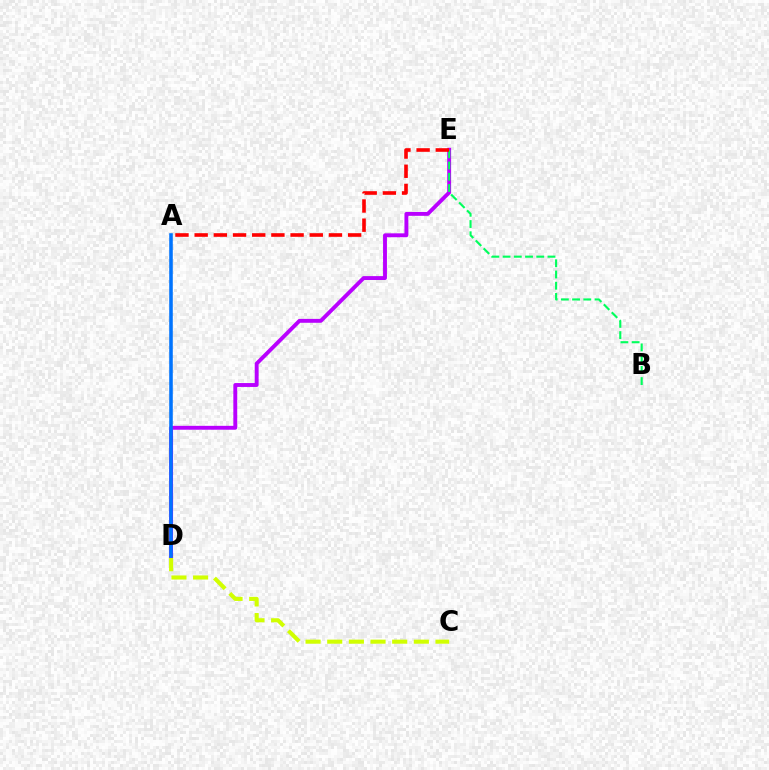{('C', 'D'): [{'color': '#d1ff00', 'line_style': 'dashed', 'thickness': 2.94}], ('D', 'E'): [{'color': '#b900ff', 'line_style': 'solid', 'thickness': 2.8}], ('A', 'D'): [{'color': '#0074ff', 'line_style': 'solid', 'thickness': 2.56}], ('B', 'E'): [{'color': '#00ff5c', 'line_style': 'dashed', 'thickness': 1.53}], ('A', 'E'): [{'color': '#ff0000', 'line_style': 'dashed', 'thickness': 2.61}]}